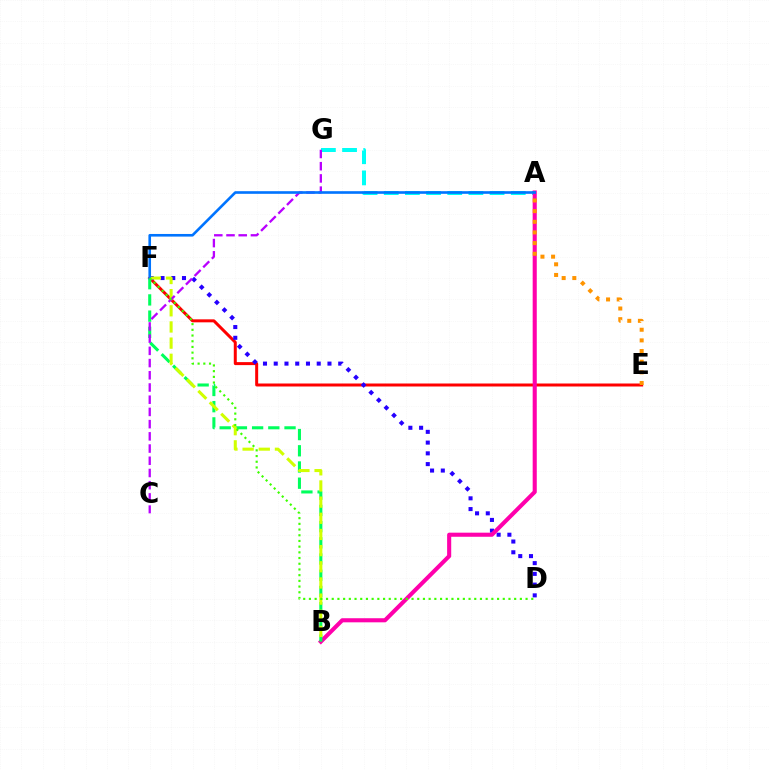{('A', 'G'): [{'color': '#00fff6', 'line_style': 'dashed', 'thickness': 2.88}], ('E', 'F'): [{'color': '#ff0000', 'line_style': 'solid', 'thickness': 2.15}], ('D', 'F'): [{'color': '#2500ff', 'line_style': 'dotted', 'thickness': 2.92}, {'color': '#3dff00', 'line_style': 'dotted', 'thickness': 1.55}], ('A', 'B'): [{'color': '#ff00ac', 'line_style': 'solid', 'thickness': 2.95}], ('B', 'F'): [{'color': '#00ff5c', 'line_style': 'dashed', 'thickness': 2.2}, {'color': '#d1ff00', 'line_style': 'dashed', 'thickness': 2.2}], ('C', 'G'): [{'color': '#b900ff', 'line_style': 'dashed', 'thickness': 1.66}], ('A', 'F'): [{'color': '#0074ff', 'line_style': 'solid', 'thickness': 1.89}], ('A', 'E'): [{'color': '#ff9400', 'line_style': 'dotted', 'thickness': 2.89}]}